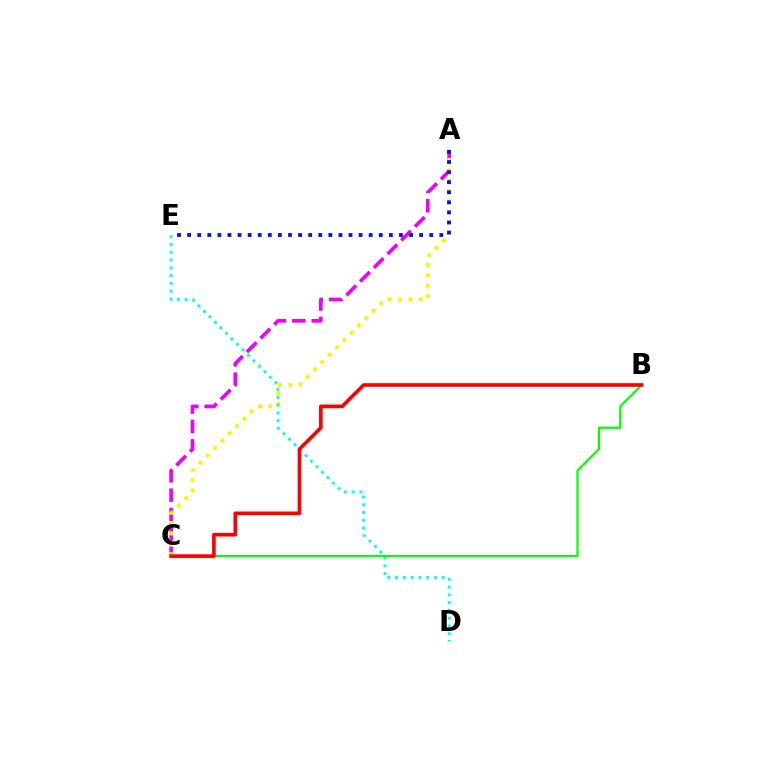{('A', 'C'): [{'color': '#ee00ff', 'line_style': 'dashed', 'thickness': 2.63}, {'color': '#fcf500', 'line_style': 'dotted', 'thickness': 2.82}], ('A', 'E'): [{'color': '#0010ff', 'line_style': 'dotted', 'thickness': 2.74}], ('D', 'E'): [{'color': '#00fff6', 'line_style': 'dotted', 'thickness': 2.11}], ('B', 'C'): [{'color': '#08ff00', 'line_style': 'solid', 'thickness': 1.59}, {'color': '#ff0000', 'line_style': 'solid', 'thickness': 2.62}]}